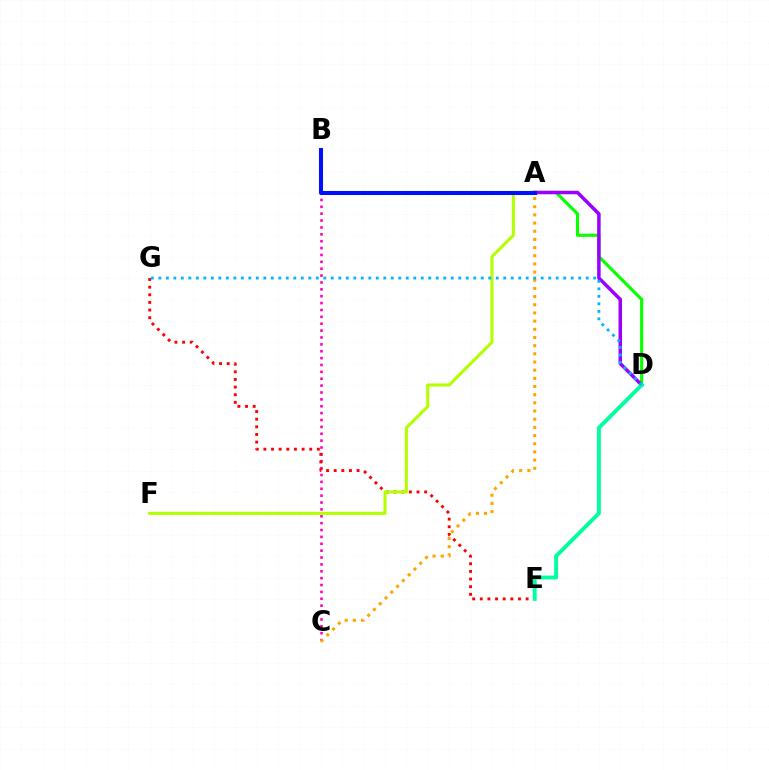{('A', 'D'): [{'color': '#08ff00', 'line_style': 'solid', 'thickness': 2.26}, {'color': '#9b00ff', 'line_style': 'solid', 'thickness': 2.52}], ('B', 'C'): [{'color': '#ff00bd', 'line_style': 'dotted', 'thickness': 1.87}], ('E', 'G'): [{'color': '#ff0000', 'line_style': 'dotted', 'thickness': 2.08}], ('A', 'F'): [{'color': '#b3ff00', 'line_style': 'solid', 'thickness': 2.22}], ('A', 'B'): [{'color': '#0010ff', 'line_style': 'solid', 'thickness': 2.91}], ('D', 'E'): [{'color': '#00ff9d', 'line_style': 'solid', 'thickness': 2.79}], ('A', 'C'): [{'color': '#ffa500', 'line_style': 'dotted', 'thickness': 2.22}], ('D', 'G'): [{'color': '#00b5ff', 'line_style': 'dotted', 'thickness': 2.04}]}